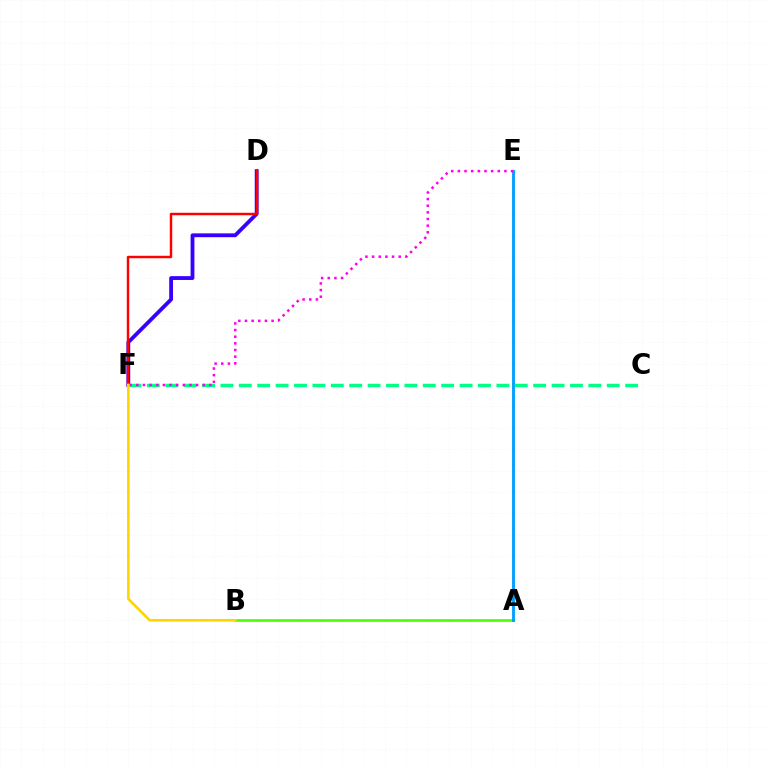{('D', 'F'): [{'color': '#3700ff', 'line_style': 'solid', 'thickness': 2.75}, {'color': '#ff0000', 'line_style': 'solid', 'thickness': 1.77}], ('A', 'B'): [{'color': '#4fff00', 'line_style': 'solid', 'thickness': 1.94}], ('A', 'E'): [{'color': '#009eff', 'line_style': 'solid', 'thickness': 2.05}], ('C', 'F'): [{'color': '#00ff86', 'line_style': 'dashed', 'thickness': 2.5}], ('E', 'F'): [{'color': '#ff00ed', 'line_style': 'dotted', 'thickness': 1.81}], ('B', 'F'): [{'color': '#ffd500', 'line_style': 'solid', 'thickness': 1.88}]}